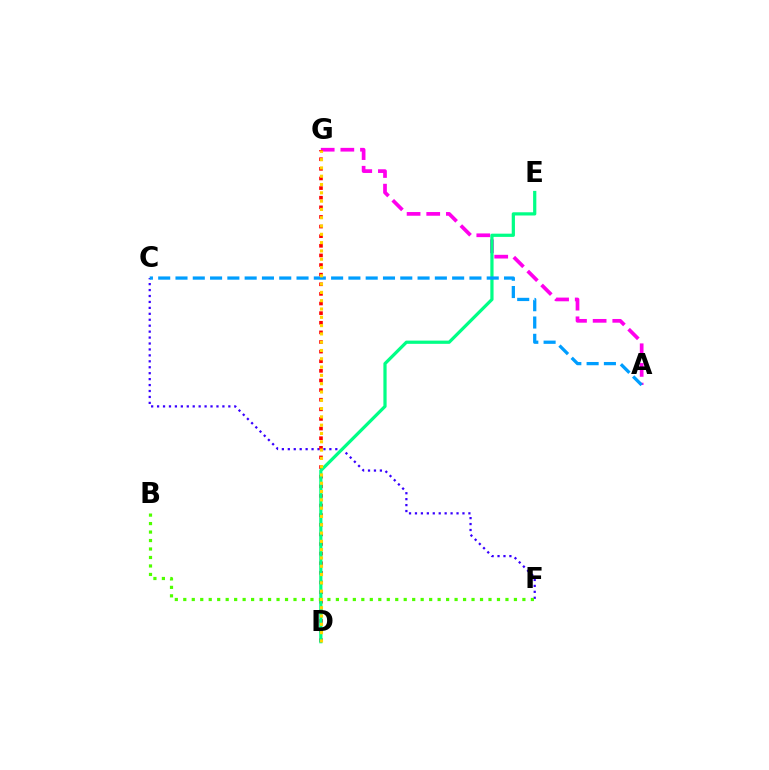{('C', 'F'): [{'color': '#3700ff', 'line_style': 'dotted', 'thickness': 1.61}], ('A', 'G'): [{'color': '#ff00ed', 'line_style': 'dashed', 'thickness': 2.67}], ('D', 'G'): [{'color': '#ff0000', 'line_style': 'dotted', 'thickness': 2.61}, {'color': '#ffd500', 'line_style': 'dotted', 'thickness': 2.25}], ('D', 'E'): [{'color': '#00ff86', 'line_style': 'solid', 'thickness': 2.32}], ('B', 'F'): [{'color': '#4fff00', 'line_style': 'dotted', 'thickness': 2.3}], ('A', 'C'): [{'color': '#009eff', 'line_style': 'dashed', 'thickness': 2.35}]}